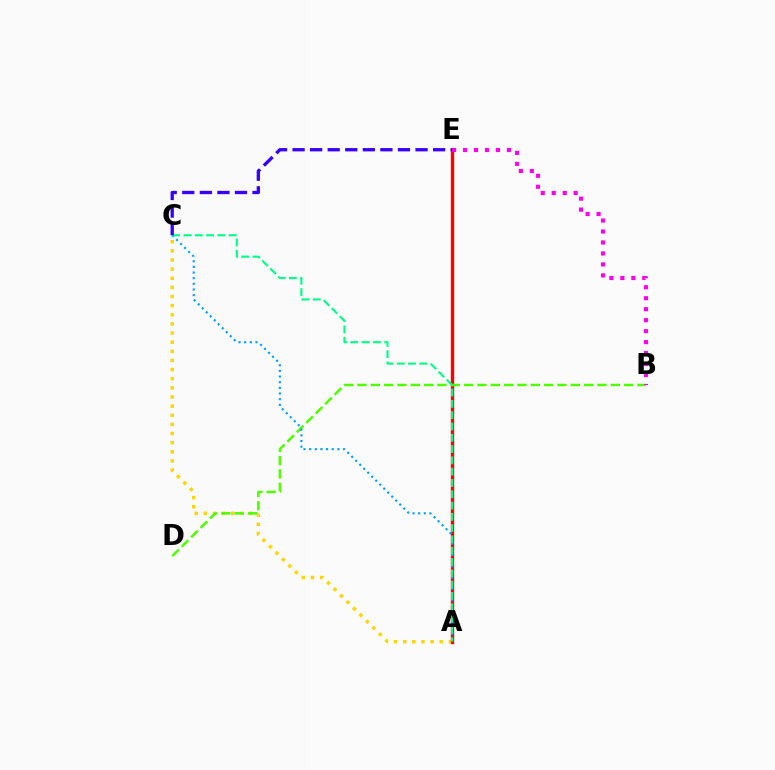{('A', 'C'): [{'color': '#ffd500', 'line_style': 'dotted', 'thickness': 2.48}, {'color': '#009eff', 'line_style': 'dotted', 'thickness': 1.53}, {'color': '#00ff86', 'line_style': 'dashed', 'thickness': 1.54}], ('A', 'E'): [{'color': '#ff0000', 'line_style': 'solid', 'thickness': 2.41}], ('B', 'D'): [{'color': '#4fff00', 'line_style': 'dashed', 'thickness': 1.81}], ('C', 'E'): [{'color': '#3700ff', 'line_style': 'dashed', 'thickness': 2.39}], ('B', 'E'): [{'color': '#ff00ed', 'line_style': 'dotted', 'thickness': 2.98}]}